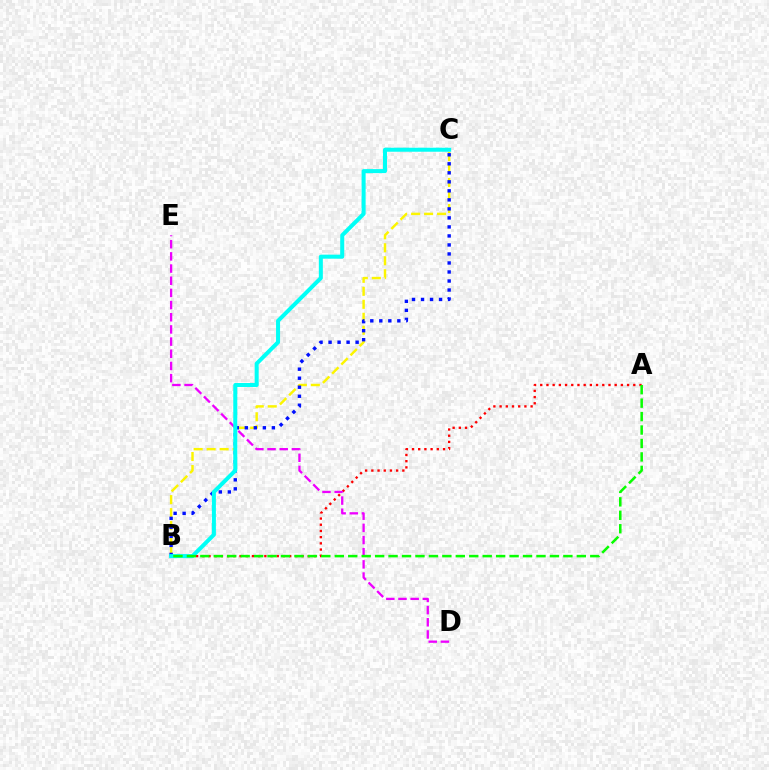{('B', 'C'): [{'color': '#fcf500', 'line_style': 'dashed', 'thickness': 1.76}, {'color': '#0010ff', 'line_style': 'dotted', 'thickness': 2.45}, {'color': '#00fff6', 'line_style': 'solid', 'thickness': 2.89}], ('A', 'B'): [{'color': '#ff0000', 'line_style': 'dotted', 'thickness': 1.69}, {'color': '#08ff00', 'line_style': 'dashed', 'thickness': 1.83}], ('D', 'E'): [{'color': '#ee00ff', 'line_style': 'dashed', 'thickness': 1.65}]}